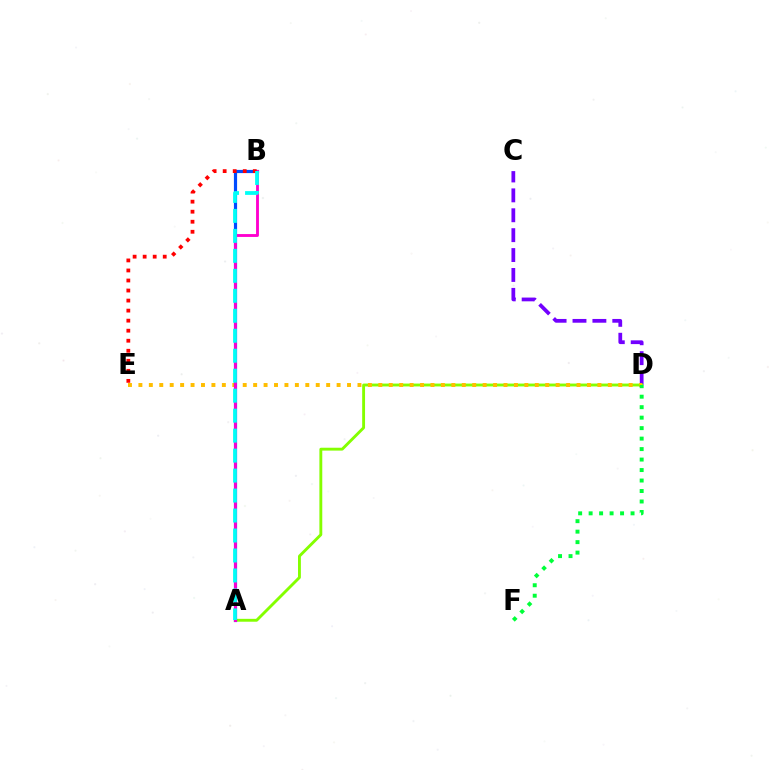{('C', 'D'): [{'color': '#7200ff', 'line_style': 'dashed', 'thickness': 2.7}], ('A', 'D'): [{'color': '#84ff00', 'line_style': 'solid', 'thickness': 2.07}], ('D', 'E'): [{'color': '#ffbd00', 'line_style': 'dotted', 'thickness': 2.83}], ('A', 'B'): [{'color': '#004bff', 'line_style': 'solid', 'thickness': 2.29}, {'color': '#ff00cf', 'line_style': 'solid', 'thickness': 2.07}, {'color': '#00fff6', 'line_style': 'dashed', 'thickness': 2.71}], ('D', 'F'): [{'color': '#00ff39', 'line_style': 'dotted', 'thickness': 2.85}], ('B', 'E'): [{'color': '#ff0000', 'line_style': 'dotted', 'thickness': 2.73}]}